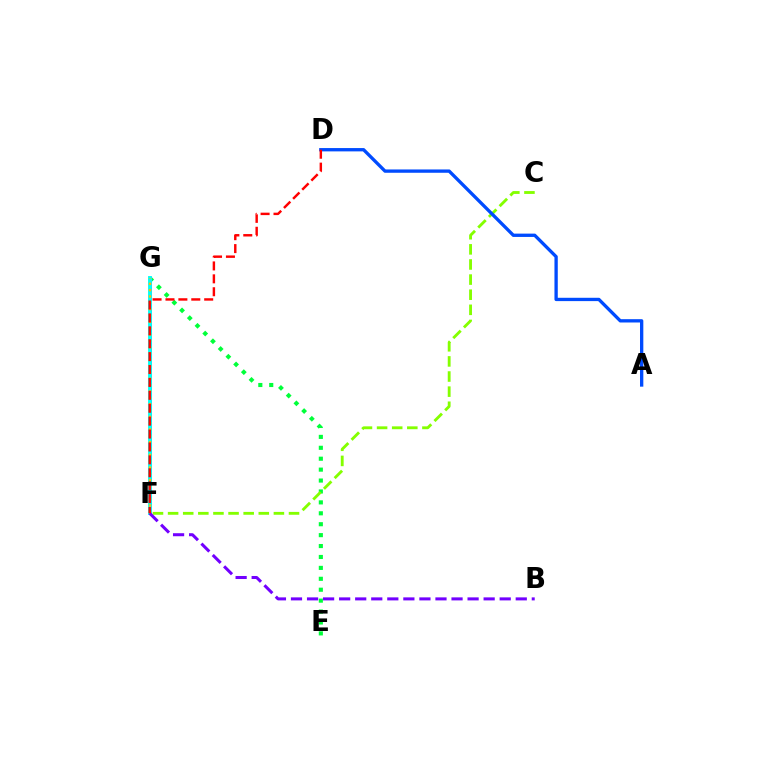{('E', 'G'): [{'color': '#00ff39', 'line_style': 'dotted', 'thickness': 2.97}], ('F', 'G'): [{'color': '#ff00cf', 'line_style': 'solid', 'thickness': 2.19}, {'color': '#00fff6', 'line_style': 'solid', 'thickness': 2.79}, {'color': '#ffbd00', 'line_style': 'dotted', 'thickness': 1.72}], ('C', 'F'): [{'color': '#84ff00', 'line_style': 'dashed', 'thickness': 2.05}], ('B', 'F'): [{'color': '#7200ff', 'line_style': 'dashed', 'thickness': 2.18}], ('A', 'D'): [{'color': '#004bff', 'line_style': 'solid', 'thickness': 2.39}], ('D', 'F'): [{'color': '#ff0000', 'line_style': 'dashed', 'thickness': 1.75}]}